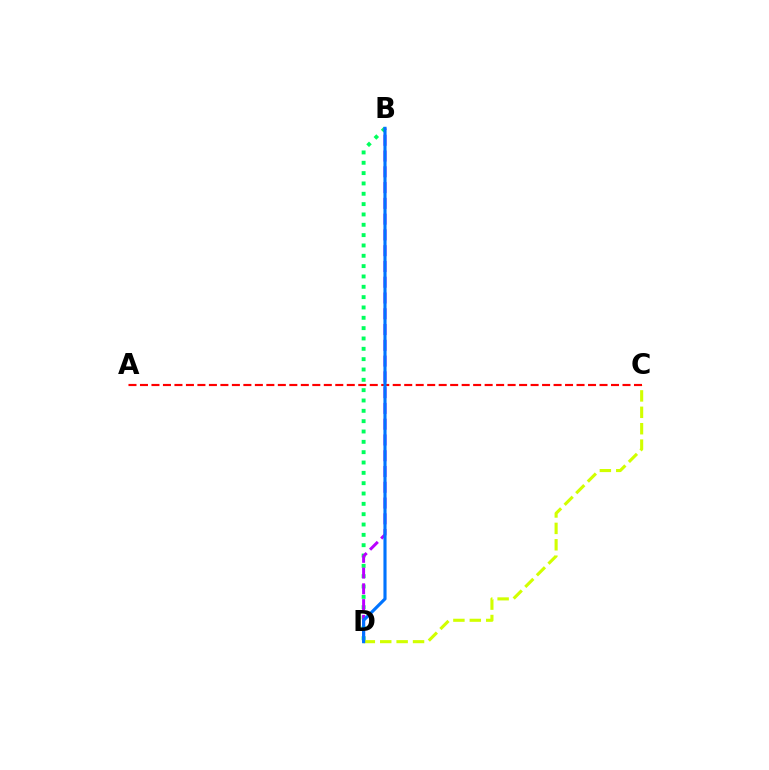{('B', 'D'): [{'color': '#00ff5c', 'line_style': 'dotted', 'thickness': 2.81}, {'color': '#b900ff', 'line_style': 'dashed', 'thickness': 2.14}, {'color': '#0074ff', 'line_style': 'solid', 'thickness': 2.25}], ('C', 'D'): [{'color': '#d1ff00', 'line_style': 'dashed', 'thickness': 2.23}], ('A', 'C'): [{'color': '#ff0000', 'line_style': 'dashed', 'thickness': 1.56}]}